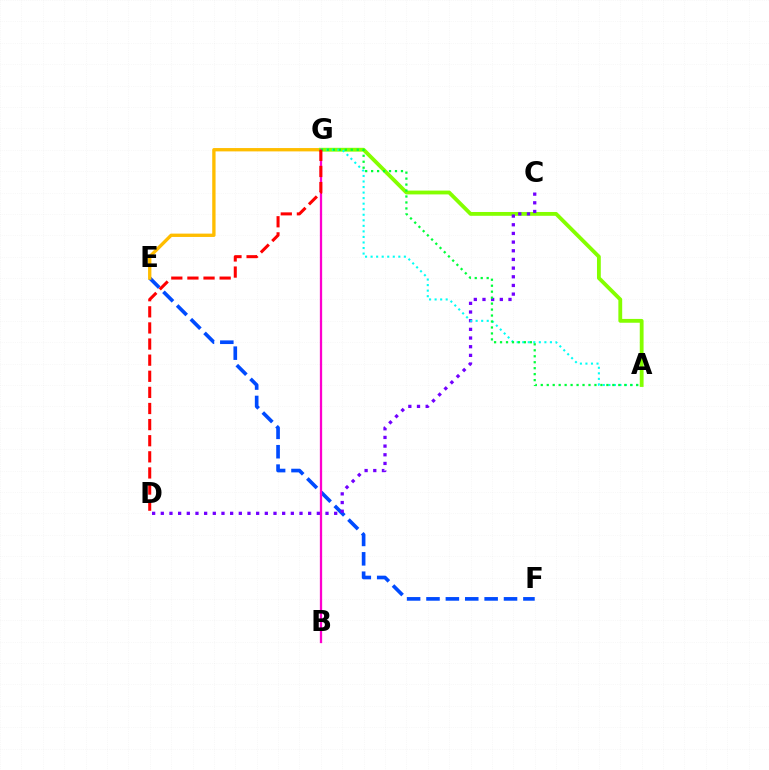{('E', 'F'): [{'color': '#004bff', 'line_style': 'dashed', 'thickness': 2.63}], ('E', 'G'): [{'color': '#ffbd00', 'line_style': 'solid', 'thickness': 2.4}], ('A', 'G'): [{'color': '#84ff00', 'line_style': 'solid', 'thickness': 2.75}, {'color': '#00fff6', 'line_style': 'dotted', 'thickness': 1.51}, {'color': '#00ff39', 'line_style': 'dotted', 'thickness': 1.62}], ('C', 'D'): [{'color': '#7200ff', 'line_style': 'dotted', 'thickness': 2.36}], ('B', 'G'): [{'color': '#ff00cf', 'line_style': 'solid', 'thickness': 1.64}], ('D', 'G'): [{'color': '#ff0000', 'line_style': 'dashed', 'thickness': 2.19}]}